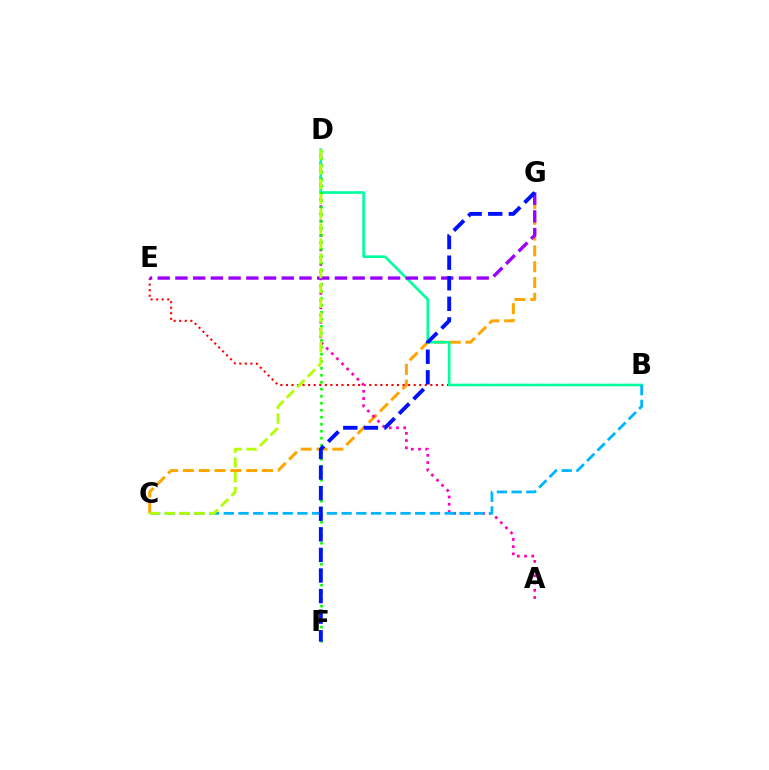{('C', 'G'): [{'color': '#ffa500', 'line_style': 'dashed', 'thickness': 2.15}], ('B', 'E'): [{'color': '#ff0000', 'line_style': 'dotted', 'thickness': 1.51}], ('A', 'D'): [{'color': '#ff00bd', 'line_style': 'dotted', 'thickness': 1.96}], ('B', 'D'): [{'color': '#00ff9d', 'line_style': 'solid', 'thickness': 1.89}], ('D', 'F'): [{'color': '#08ff00', 'line_style': 'dotted', 'thickness': 1.9}], ('B', 'C'): [{'color': '#00b5ff', 'line_style': 'dashed', 'thickness': 2.0}], ('E', 'G'): [{'color': '#9b00ff', 'line_style': 'dashed', 'thickness': 2.41}], ('C', 'D'): [{'color': '#b3ff00', 'line_style': 'dashed', 'thickness': 2.02}], ('F', 'G'): [{'color': '#0010ff', 'line_style': 'dashed', 'thickness': 2.8}]}